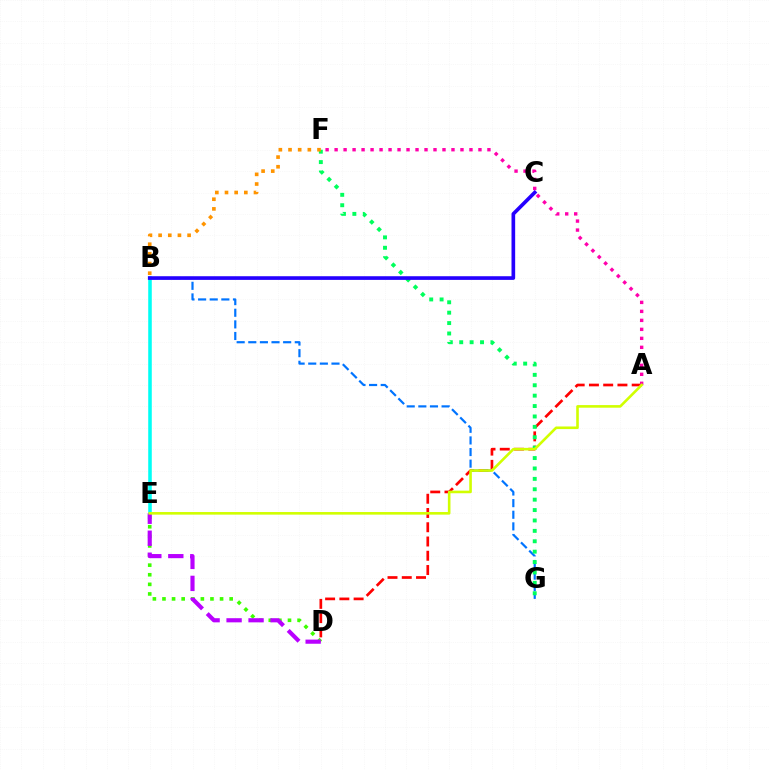{('D', 'E'): [{'color': '#3dff00', 'line_style': 'dotted', 'thickness': 2.61}, {'color': '#b900ff', 'line_style': 'dashed', 'thickness': 2.99}], ('A', 'D'): [{'color': '#ff0000', 'line_style': 'dashed', 'thickness': 1.94}], ('B', 'G'): [{'color': '#0074ff', 'line_style': 'dashed', 'thickness': 1.58}], ('B', 'E'): [{'color': '#00fff6', 'line_style': 'solid', 'thickness': 2.56}], ('F', 'G'): [{'color': '#00ff5c', 'line_style': 'dotted', 'thickness': 2.83}], ('B', 'C'): [{'color': '#2500ff', 'line_style': 'solid', 'thickness': 2.63}], ('B', 'F'): [{'color': '#ff9400', 'line_style': 'dotted', 'thickness': 2.63}], ('A', 'F'): [{'color': '#ff00ac', 'line_style': 'dotted', 'thickness': 2.44}], ('A', 'E'): [{'color': '#d1ff00', 'line_style': 'solid', 'thickness': 1.88}]}